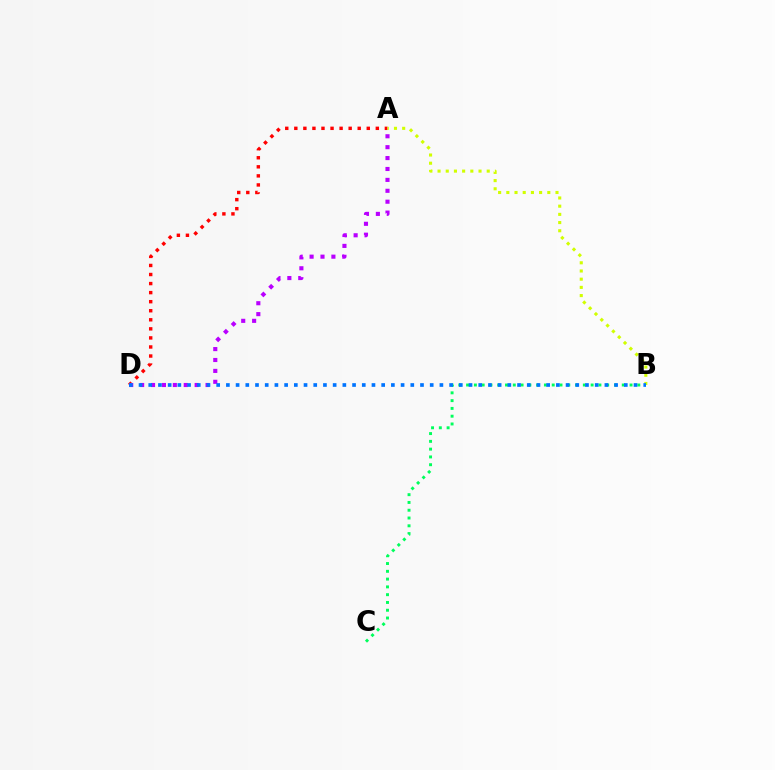{('A', 'D'): [{'color': '#ff0000', 'line_style': 'dotted', 'thickness': 2.46}, {'color': '#b900ff', 'line_style': 'dotted', 'thickness': 2.96}], ('A', 'B'): [{'color': '#d1ff00', 'line_style': 'dotted', 'thickness': 2.23}], ('B', 'C'): [{'color': '#00ff5c', 'line_style': 'dotted', 'thickness': 2.11}], ('B', 'D'): [{'color': '#0074ff', 'line_style': 'dotted', 'thickness': 2.64}]}